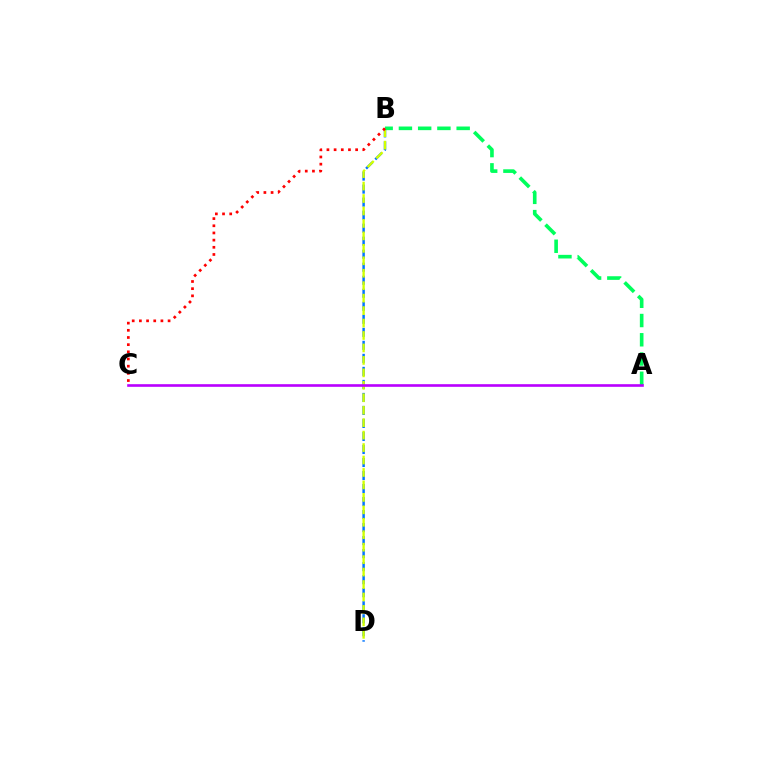{('B', 'D'): [{'color': '#0074ff', 'line_style': 'dashed', 'thickness': 1.77}, {'color': '#d1ff00', 'line_style': 'dashed', 'thickness': 1.69}], ('A', 'B'): [{'color': '#00ff5c', 'line_style': 'dashed', 'thickness': 2.62}], ('B', 'C'): [{'color': '#ff0000', 'line_style': 'dotted', 'thickness': 1.95}], ('A', 'C'): [{'color': '#b900ff', 'line_style': 'solid', 'thickness': 1.89}]}